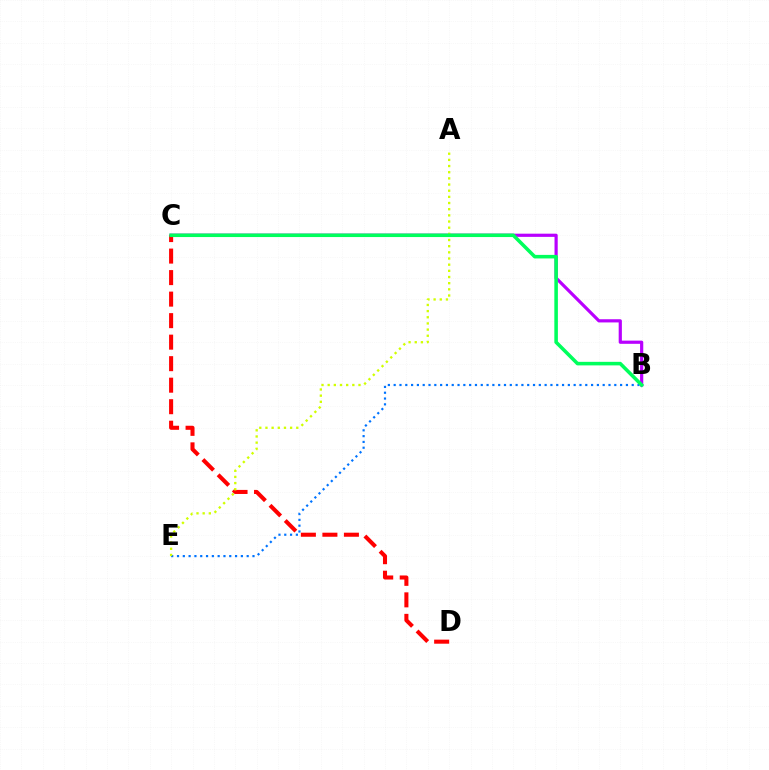{('B', 'C'): [{'color': '#b900ff', 'line_style': 'solid', 'thickness': 2.3}, {'color': '#00ff5c', 'line_style': 'solid', 'thickness': 2.56}], ('C', 'D'): [{'color': '#ff0000', 'line_style': 'dashed', 'thickness': 2.92}], ('B', 'E'): [{'color': '#0074ff', 'line_style': 'dotted', 'thickness': 1.58}], ('A', 'E'): [{'color': '#d1ff00', 'line_style': 'dotted', 'thickness': 1.67}]}